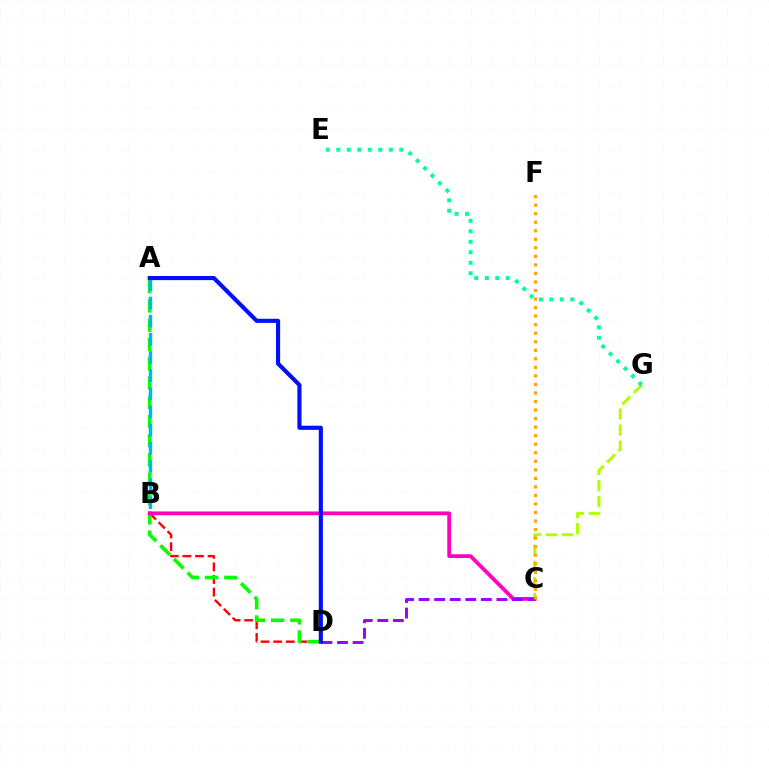{('B', 'D'): [{'color': '#ff0000', 'line_style': 'dashed', 'thickness': 1.71}], ('A', 'D'): [{'color': '#08ff00', 'line_style': 'dashed', 'thickness': 2.62}, {'color': '#0010ff', 'line_style': 'solid', 'thickness': 2.98}], ('C', 'G'): [{'color': '#b3ff00', 'line_style': 'dashed', 'thickness': 2.19}], ('A', 'B'): [{'color': '#00b5ff', 'line_style': 'dashed', 'thickness': 2.47}], ('B', 'C'): [{'color': '#ff00bd', 'line_style': 'solid', 'thickness': 2.7}], ('C', 'D'): [{'color': '#9b00ff', 'line_style': 'dashed', 'thickness': 2.12}], ('C', 'F'): [{'color': '#ffa500', 'line_style': 'dotted', 'thickness': 2.32}], ('E', 'G'): [{'color': '#00ff9d', 'line_style': 'dotted', 'thickness': 2.85}]}